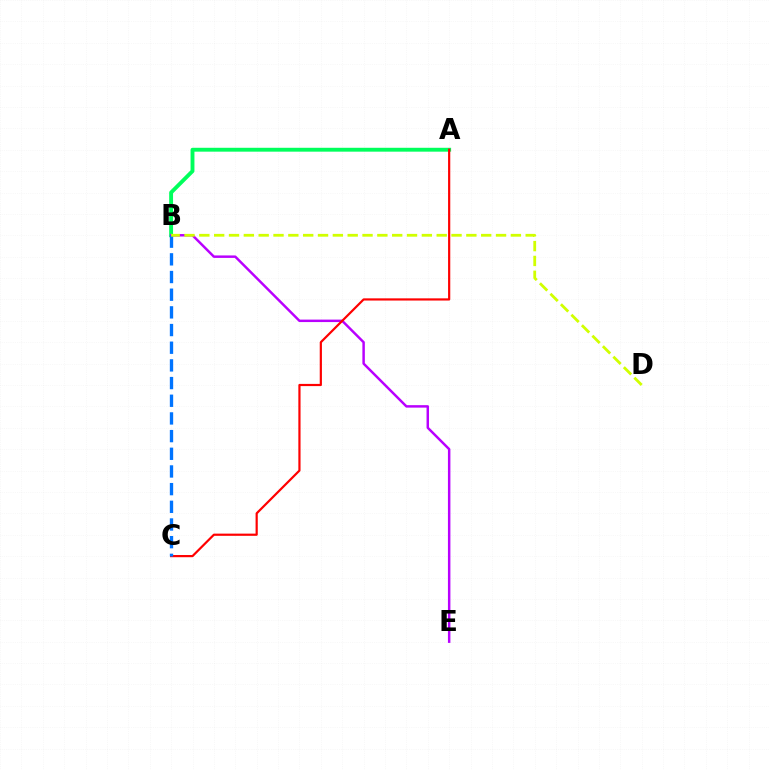{('A', 'B'): [{'color': '#00ff5c', 'line_style': 'solid', 'thickness': 2.79}], ('B', 'E'): [{'color': '#b900ff', 'line_style': 'solid', 'thickness': 1.78}], ('A', 'C'): [{'color': '#ff0000', 'line_style': 'solid', 'thickness': 1.58}], ('B', 'C'): [{'color': '#0074ff', 'line_style': 'dashed', 'thickness': 2.4}], ('B', 'D'): [{'color': '#d1ff00', 'line_style': 'dashed', 'thickness': 2.02}]}